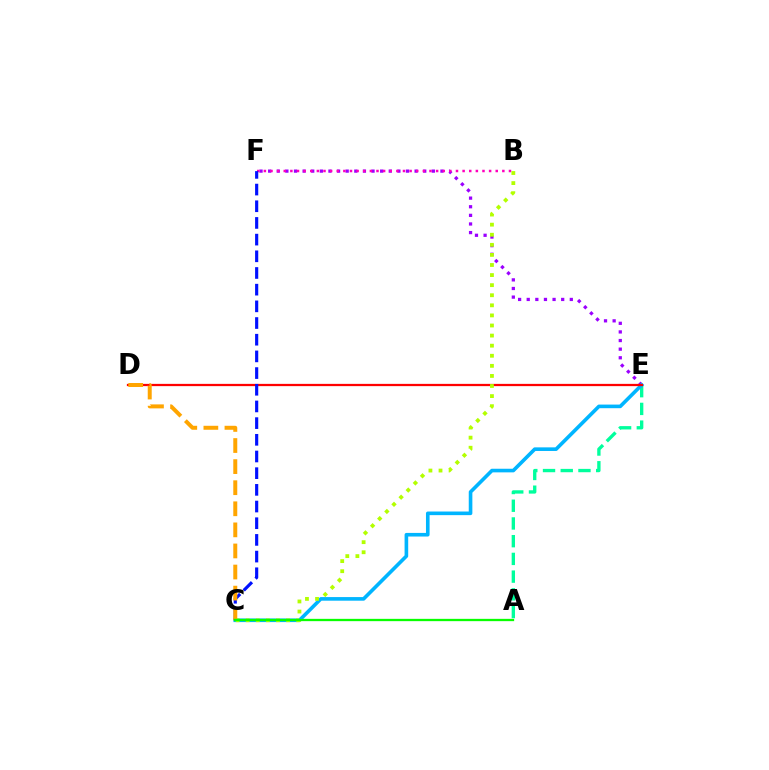{('E', 'F'): [{'color': '#9b00ff', 'line_style': 'dotted', 'thickness': 2.34}], ('B', 'F'): [{'color': '#ff00bd', 'line_style': 'dotted', 'thickness': 1.8}], ('A', 'E'): [{'color': '#00ff9d', 'line_style': 'dashed', 'thickness': 2.41}], ('C', 'E'): [{'color': '#00b5ff', 'line_style': 'solid', 'thickness': 2.61}], ('D', 'E'): [{'color': '#ff0000', 'line_style': 'solid', 'thickness': 1.63}], ('B', 'C'): [{'color': '#b3ff00', 'line_style': 'dotted', 'thickness': 2.74}], ('C', 'F'): [{'color': '#0010ff', 'line_style': 'dashed', 'thickness': 2.27}], ('C', 'D'): [{'color': '#ffa500', 'line_style': 'dashed', 'thickness': 2.86}], ('A', 'C'): [{'color': '#08ff00', 'line_style': 'solid', 'thickness': 1.66}]}